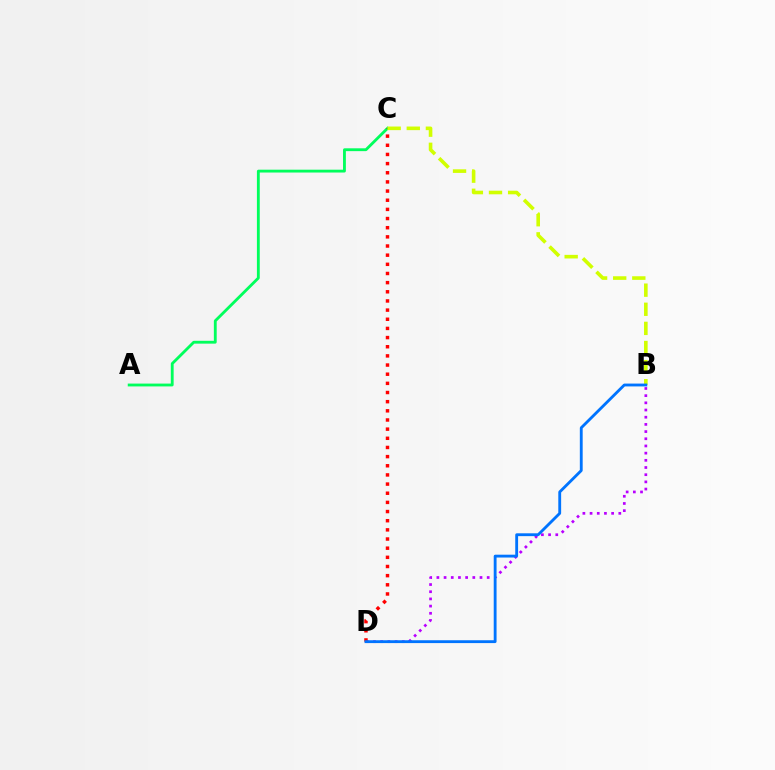{('B', 'D'): [{'color': '#b900ff', 'line_style': 'dotted', 'thickness': 1.95}, {'color': '#0074ff', 'line_style': 'solid', 'thickness': 2.05}], ('A', 'C'): [{'color': '#00ff5c', 'line_style': 'solid', 'thickness': 2.04}], ('C', 'D'): [{'color': '#ff0000', 'line_style': 'dotted', 'thickness': 2.49}], ('B', 'C'): [{'color': '#d1ff00', 'line_style': 'dashed', 'thickness': 2.6}]}